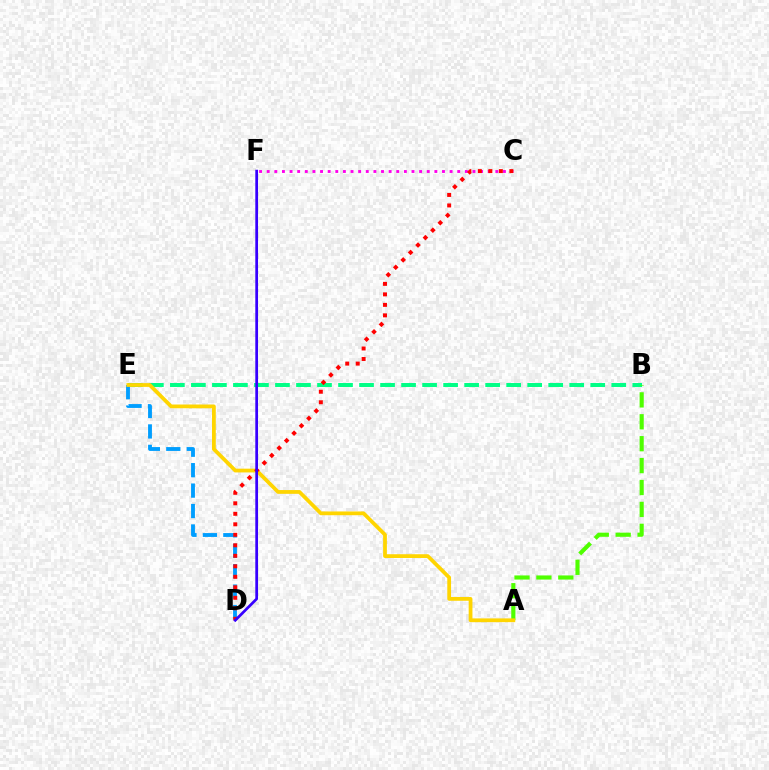{('B', 'E'): [{'color': '#00ff86', 'line_style': 'dashed', 'thickness': 2.86}], ('C', 'F'): [{'color': '#ff00ed', 'line_style': 'dotted', 'thickness': 2.07}], ('D', 'E'): [{'color': '#009eff', 'line_style': 'dashed', 'thickness': 2.78}], ('A', 'B'): [{'color': '#4fff00', 'line_style': 'dashed', 'thickness': 2.98}], ('A', 'E'): [{'color': '#ffd500', 'line_style': 'solid', 'thickness': 2.71}], ('C', 'D'): [{'color': '#ff0000', 'line_style': 'dotted', 'thickness': 2.85}], ('D', 'F'): [{'color': '#3700ff', 'line_style': 'solid', 'thickness': 1.97}]}